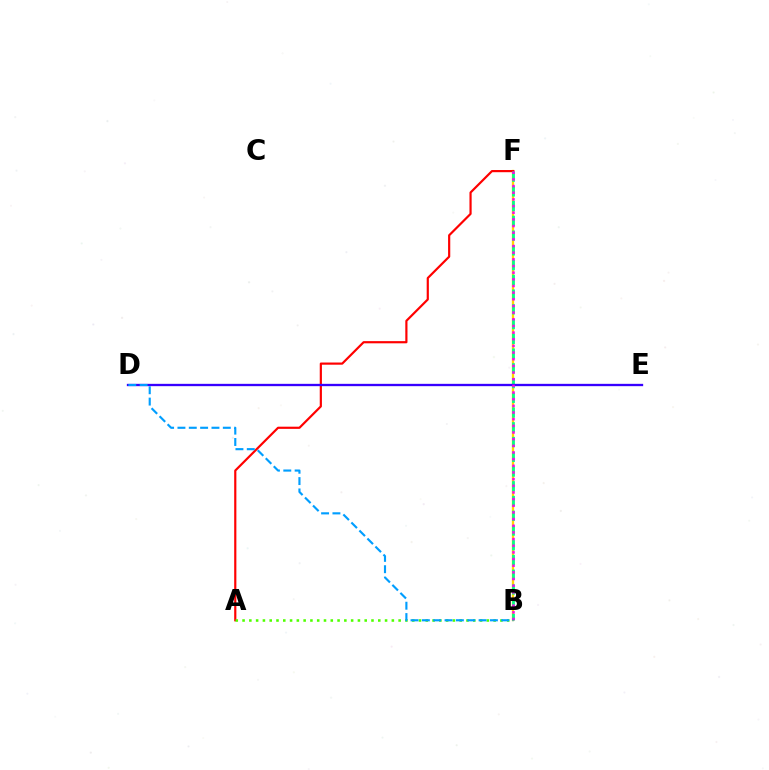{('B', 'F'): [{'color': '#ffd500', 'line_style': 'solid', 'thickness': 1.67}, {'color': '#00ff86', 'line_style': 'dashed', 'thickness': 2.0}, {'color': '#ff00ed', 'line_style': 'dotted', 'thickness': 1.81}], ('A', 'F'): [{'color': '#ff0000', 'line_style': 'solid', 'thickness': 1.57}], ('D', 'E'): [{'color': '#3700ff', 'line_style': 'solid', 'thickness': 1.68}], ('A', 'B'): [{'color': '#4fff00', 'line_style': 'dotted', 'thickness': 1.84}], ('B', 'D'): [{'color': '#009eff', 'line_style': 'dashed', 'thickness': 1.54}]}